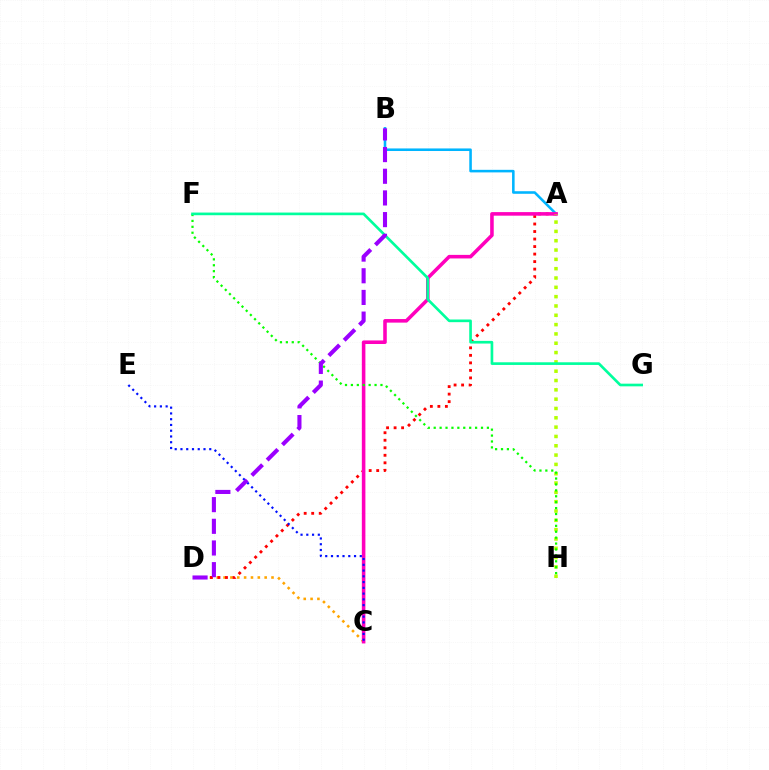{('C', 'D'): [{'color': '#ffa500', 'line_style': 'dotted', 'thickness': 1.86}], ('A', 'D'): [{'color': '#ff0000', 'line_style': 'dotted', 'thickness': 2.04}], ('A', 'B'): [{'color': '#00b5ff', 'line_style': 'solid', 'thickness': 1.85}], ('A', 'C'): [{'color': '#ff00bd', 'line_style': 'solid', 'thickness': 2.57}], ('A', 'H'): [{'color': '#b3ff00', 'line_style': 'dotted', 'thickness': 2.53}], ('F', 'H'): [{'color': '#08ff00', 'line_style': 'dotted', 'thickness': 1.61}], ('C', 'E'): [{'color': '#0010ff', 'line_style': 'dotted', 'thickness': 1.56}], ('F', 'G'): [{'color': '#00ff9d', 'line_style': 'solid', 'thickness': 1.92}], ('B', 'D'): [{'color': '#9b00ff', 'line_style': 'dashed', 'thickness': 2.94}]}